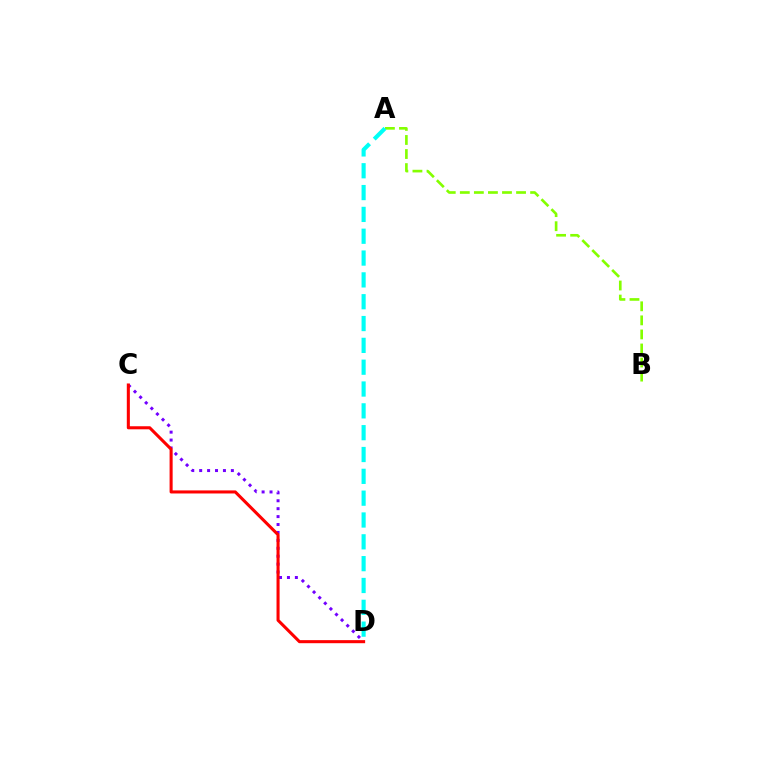{('C', 'D'): [{'color': '#7200ff', 'line_style': 'dotted', 'thickness': 2.15}, {'color': '#ff0000', 'line_style': 'solid', 'thickness': 2.2}], ('A', 'B'): [{'color': '#84ff00', 'line_style': 'dashed', 'thickness': 1.91}], ('A', 'D'): [{'color': '#00fff6', 'line_style': 'dashed', 'thickness': 2.97}]}